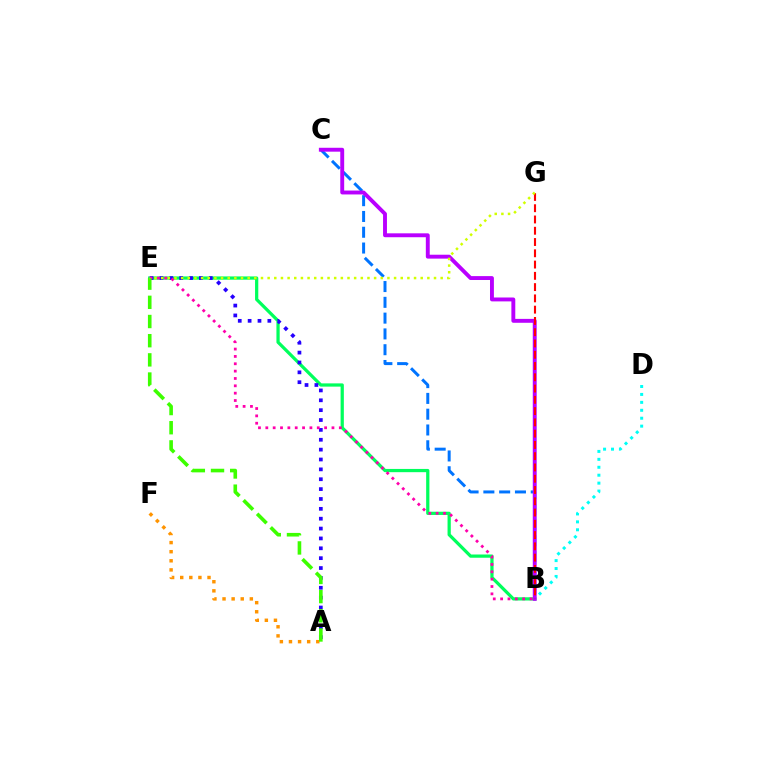{('B', 'E'): [{'color': '#00ff5c', 'line_style': 'solid', 'thickness': 2.33}, {'color': '#ff00ac', 'line_style': 'dotted', 'thickness': 2.0}], ('A', 'E'): [{'color': '#2500ff', 'line_style': 'dotted', 'thickness': 2.68}, {'color': '#3dff00', 'line_style': 'dashed', 'thickness': 2.61}], ('B', 'C'): [{'color': '#0074ff', 'line_style': 'dashed', 'thickness': 2.14}, {'color': '#b900ff', 'line_style': 'solid', 'thickness': 2.81}], ('B', 'D'): [{'color': '#00fff6', 'line_style': 'dotted', 'thickness': 2.15}], ('B', 'G'): [{'color': '#ff0000', 'line_style': 'dashed', 'thickness': 1.53}], ('A', 'F'): [{'color': '#ff9400', 'line_style': 'dotted', 'thickness': 2.47}], ('E', 'G'): [{'color': '#d1ff00', 'line_style': 'dotted', 'thickness': 1.81}]}